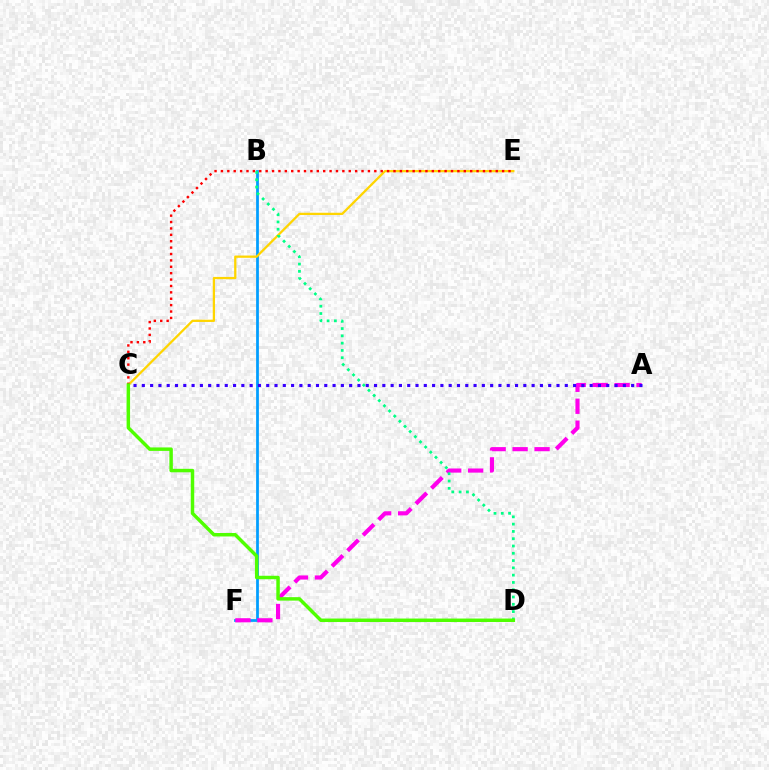{('B', 'F'): [{'color': '#009eff', 'line_style': 'solid', 'thickness': 1.99}], ('C', 'E'): [{'color': '#ffd500', 'line_style': 'solid', 'thickness': 1.63}, {'color': '#ff0000', 'line_style': 'dotted', 'thickness': 1.74}], ('A', 'F'): [{'color': '#ff00ed', 'line_style': 'dashed', 'thickness': 2.98}], ('A', 'C'): [{'color': '#3700ff', 'line_style': 'dotted', 'thickness': 2.25}], ('B', 'D'): [{'color': '#00ff86', 'line_style': 'dotted', 'thickness': 1.98}], ('C', 'D'): [{'color': '#4fff00', 'line_style': 'solid', 'thickness': 2.5}]}